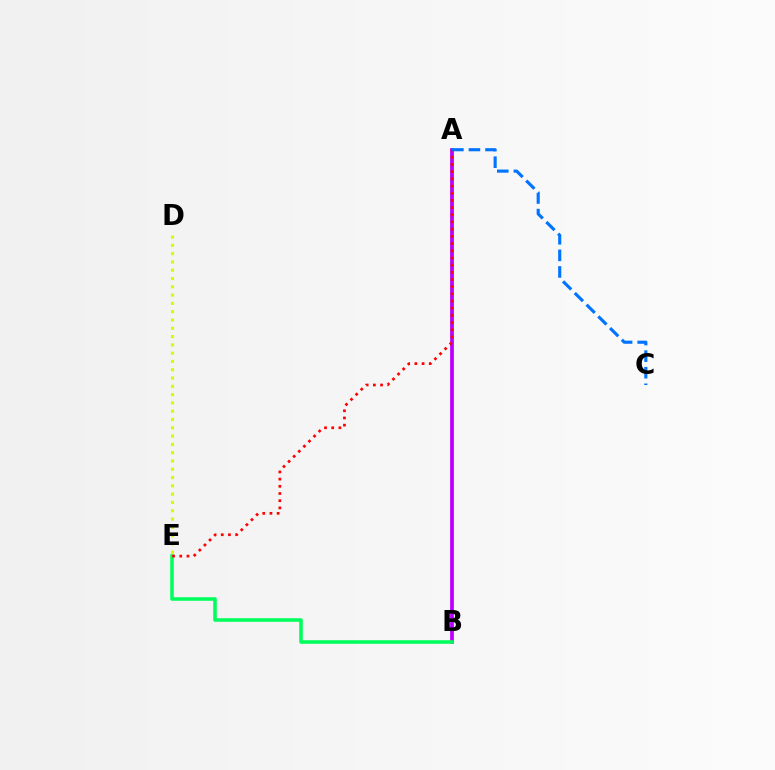{('A', 'B'): [{'color': '#b900ff', 'line_style': 'solid', 'thickness': 2.69}], ('B', 'E'): [{'color': '#00ff5c', 'line_style': 'solid', 'thickness': 2.56}], ('A', 'E'): [{'color': '#ff0000', 'line_style': 'dotted', 'thickness': 1.95}], ('D', 'E'): [{'color': '#d1ff00', 'line_style': 'dotted', 'thickness': 2.25}], ('A', 'C'): [{'color': '#0074ff', 'line_style': 'dashed', 'thickness': 2.25}]}